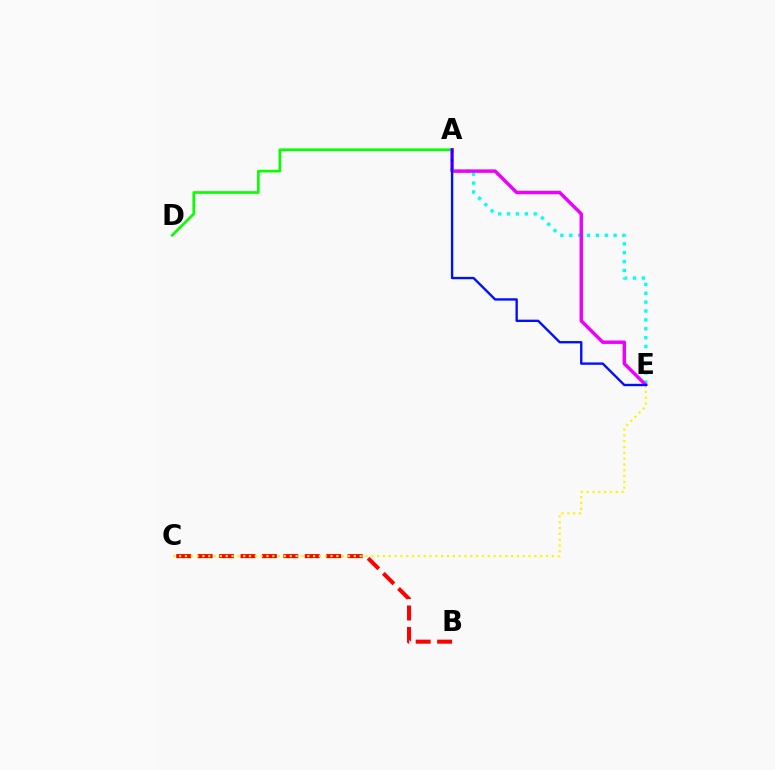{('A', 'E'): [{'color': '#00fff6', 'line_style': 'dotted', 'thickness': 2.41}, {'color': '#ee00ff', 'line_style': 'solid', 'thickness': 2.48}, {'color': '#0010ff', 'line_style': 'solid', 'thickness': 1.7}], ('A', 'D'): [{'color': '#08ff00', 'line_style': 'solid', 'thickness': 1.92}], ('B', 'C'): [{'color': '#ff0000', 'line_style': 'dashed', 'thickness': 2.91}], ('C', 'E'): [{'color': '#fcf500', 'line_style': 'dotted', 'thickness': 1.58}]}